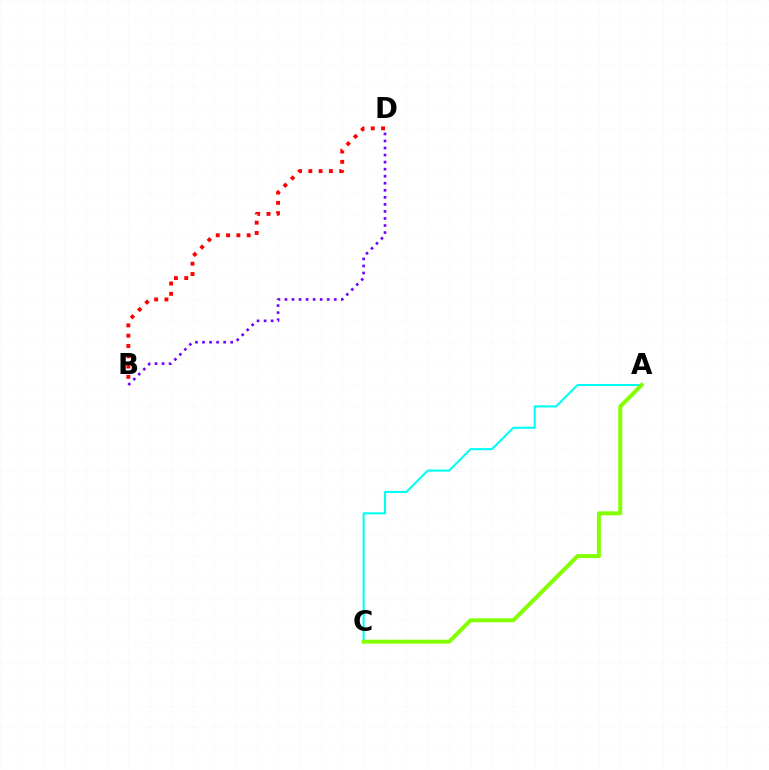{('B', 'D'): [{'color': '#7200ff', 'line_style': 'dotted', 'thickness': 1.91}, {'color': '#ff0000', 'line_style': 'dotted', 'thickness': 2.8}], ('A', 'C'): [{'color': '#00fff6', 'line_style': 'solid', 'thickness': 1.5}, {'color': '#84ff00', 'line_style': 'solid', 'thickness': 2.86}]}